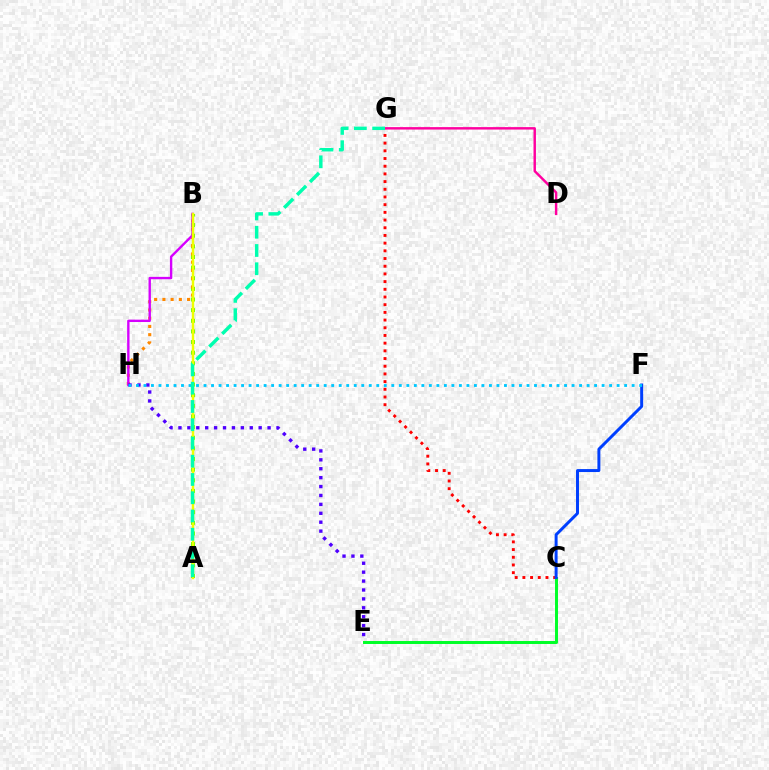{('A', 'B'): [{'color': '#66ff00', 'line_style': 'dotted', 'thickness': 2.89}, {'color': '#eeff00', 'line_style': 'solid', 'thickness': 1.75}], ('C', 'E'): [{'color': '#00ff27', 'line_style': 'solid', 'thickness': 2.14}], ('B', 'H'): [{'color': '#ff8800', 'line_style': 'dotted', 'thickness': 2.24}, {'color': '#d600ff', 'line_style': 'solid', 'thickness': 1.71}], ('C', 'G'): [{'color': '#ff0000', 'line_style': 'dotted', 'thickness': 2.09}], ('C', 'F'): [{'color': '#003fff', 'line_style': 'solid', 'thickness': 2.14}], ('D', 'G'): [{'color': '#ff00a0', 'line_style': 'solid', 'thickness': 1.76}], ('E', 'H'): [{'color': '#4f00ff', 'line_style': 'dotted', 'thickness': 2.42}], ('F', 'H'): [{'color': '#00c7ff', 'line_style': 'dotted', 'thickness': 2.04}], ('A', 'G'): [{'color': '#00ffaf', 'line_style': 'dashed', 'thickness': 2.48}]}